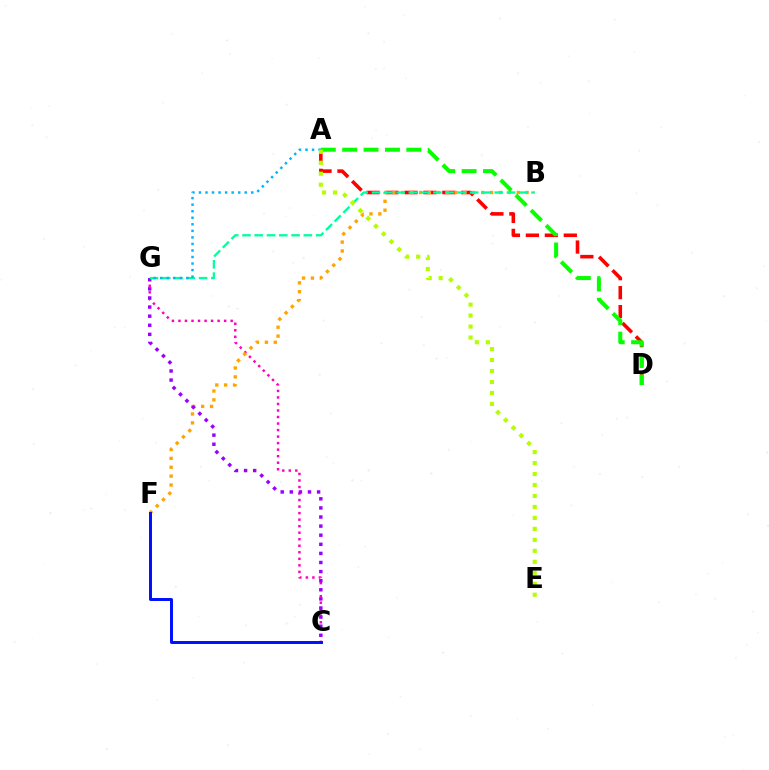{('C', 'G'): [{'color': '#ff00bd', 'line_style': 'dotted', 'thickness': 1.77}, {'color': '#9b00ff', 'line_style': 'dotted', 'thickness': 2.47}], ('A', 'D'): [{'color': '#ff0000', 'line_style': 'dashed', 'thickness': 2.58}, {'color': '#08ff00', 'line_style': 'dashed', 'thickness': 2.9}], ('B', 'F'): [{'color': '#ffa500', 'line_style': 'dotted', 'thickness': 2.41}], ('B', 'G'): [{'color': '#00ff9d', 'line_style': 'dashed', 'thickness': 1.67}], ('C', 'F'): [{'color': '#0010ff', 'line_style': 'solid', 'thickness': 2.14}], ('A', 'G'): [{'color': '#00b5ff', 'line_style': 'dotted', 'thickness': 1.78}], ('A', 'E'): [{'color': '#b3ff00', 'line_style': 'dotted', 'thickness': 2.98}]}